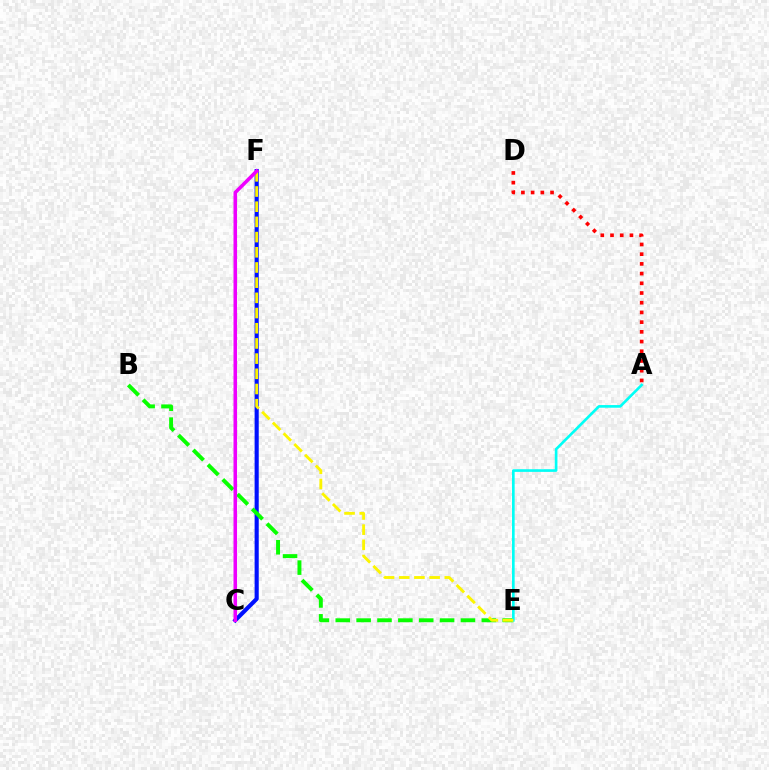{('C', 'F'): [{'color': '#0010ff', 'line_style': 'solid', 'thickness': 2.97}, {'color': '#ee00ff', 'line_style': 'solid', 'thickness': 2.56}], ('B', 'E'): [{'color': '#08ff00', 'line_style': 'dashed', 'thickness': 2.83}], ('A', 'E'): [{'color': '#00fff6', 'line_style': 'solid', 'thickness': 1.9}], ('A', 'D'): [{'color': '#ff0000', 'line_style': 'dotted', 'thickness': 2.64}], ('E', 'F'): [{'color': '#fcf500', 'line_style': 'dashed', 'thickness': 2.06}]}